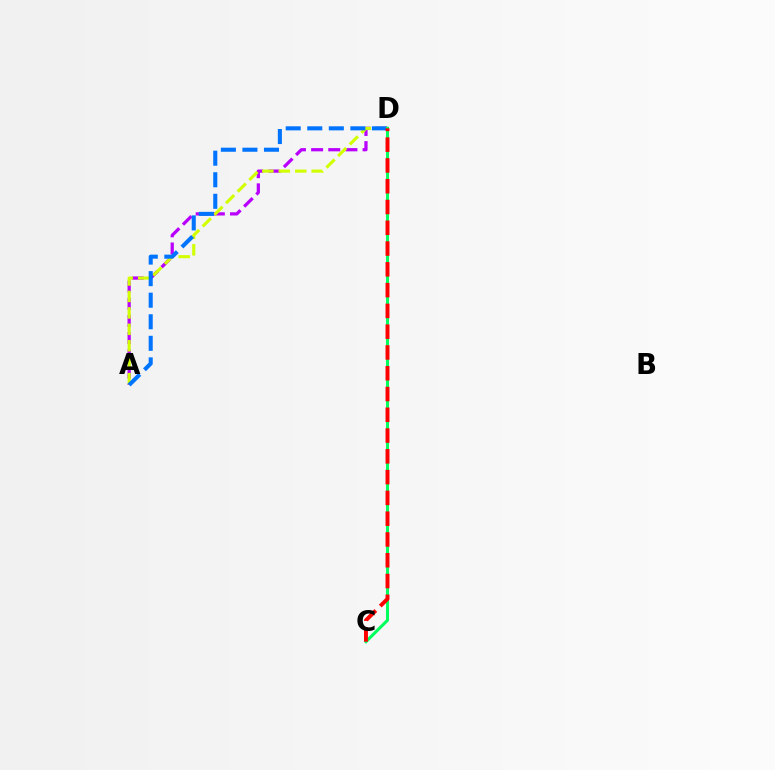{('A', 'D'): [{'color': '#b900ff', 'line_style': 'dashed', 'thickness': 2.33}, {'color': '#d1ff00', 'line_style': 'dashed', 'thickness': 2.23}, {'color': '#0074ff', 'line_style': 'dashed', 'thickness': 2.93}], ('C', 'D'): [{'color': '#00ff5c', 'line_style': 'solid', 'thickness': 2.19}, {'color': '#ff0000', 'line_style': 'dashed', 'thickness': 2.82}]}